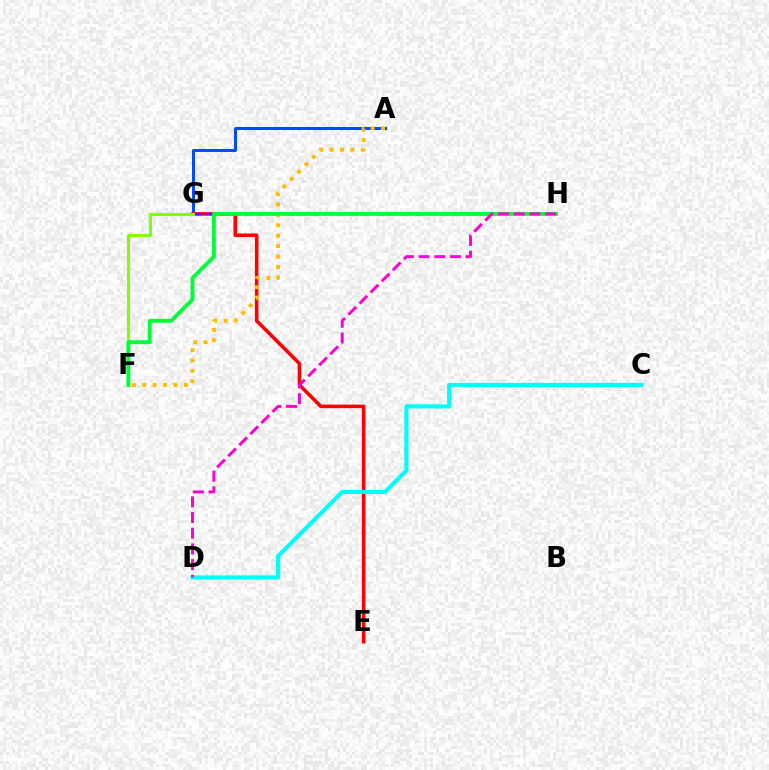{('A', 'G'): [{'color': '#004bff', 'line_style': 'solid', 'thickness': 2.15}], ('E', 'G'): [{'color': '#ff0000', 'line_style': 'solid', 'thickness': 2.57}], ('C', 'D'): [{'color': '#00fff6', 'line_style': 'solid', 'thickness': 2.99}], ('G', 'H'): [{'color': '#7200ff', 'line_style': 'dashed', 'thickness': 1.77}], ('A', 'F'): [{'color': '#ffbd00', 'line_style': 'dotted', 'thickness': 2.83}], ('F', 'G'): [{'color': '#84ff00', 'line_style': 'solid', 'thickness': 2.23}], ('F', 'H'): [{'color': '#00ff39', 'line_style': 'solid', 'thickness': 2.81}], ('D', 'H'): [{'color': '#ff00cf', 'line_style': 'dashed', 'thickness': 2.13}]}